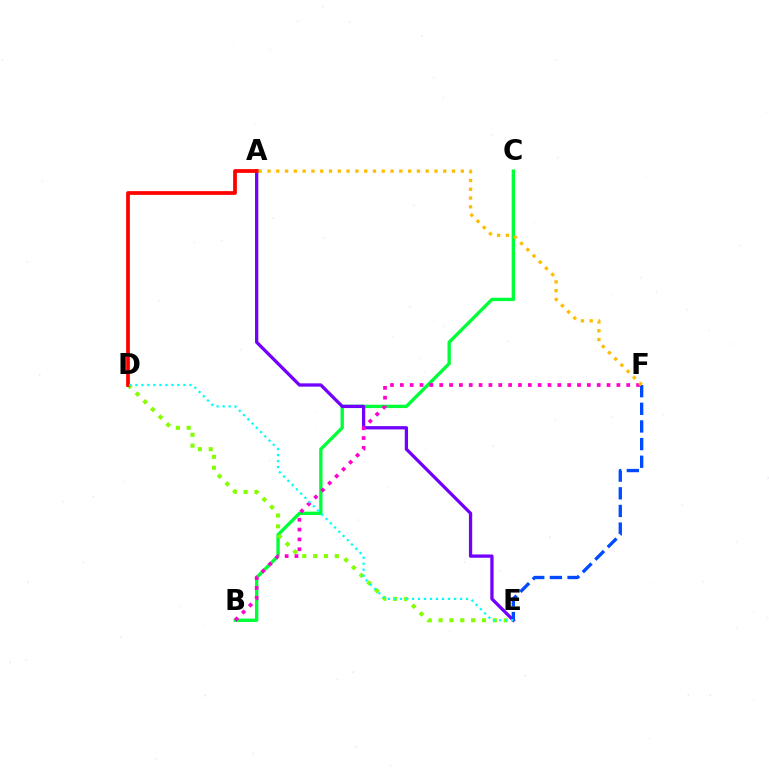{('B', 'C'): [{'color': '#00ff39', 'line_style': 'solid', 'thickness': 2.41}], ('A', 'E'): [{'color': '#7200ff', 'line_style': 'solid', 'thickness': 2.36}], ('D', 'E'): [{'color': '#84ff00', 'line_style': 'dotted', 'thickness': 2.95}, {'color': '#00fff6', 'line_style': 'dotted', 'thickness': 1.63}], ('E', 'F'): [{'color': '#004bff', 'line_style': 'dashed', 'thickness': 2.4}], ('B', 'F'): [{'color': '#ff00cf', 'line_style': 'dotted', 'thickness': 2.67}], ('A', 'D'): [{'color': '#ff0000', 'line_style': 'solid', 'thickness': 2.69}], ('A', 'F'): [{'color': '#ffbd00', 'line_style': 'dotted', 'thickness': 2.39}]}